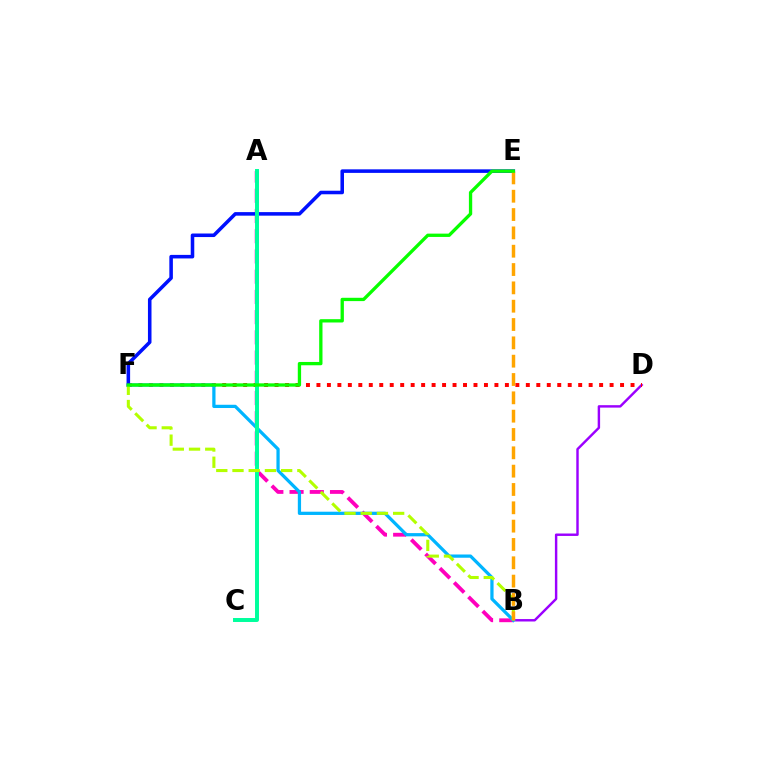{('B', 'D'): [{'color': '#9b00ff', 'line_style': 'solid', 'thickness': 1.75}], ('A', 'B'): [{'color': '#ff00bd', 'line_style': 'dashed', 'thickness': 2.75}], ('D', 'F'): [{'color': '#ff0000', 'line_style': 'dotted', 'thickness': 2.84}], ('B', 'F'): [{'color': '#00b5ff', 'line_style': 'solid', 'thickness': 2.34}, {'color': '#b3ff00', 'line_style': 'dashed', 'thickness': 2.2}], ('E', 'F'): [{'color': '#0010ff', 'line_style': 'solid', 'thickness': 2.56}, {'color': '#08ff00', 'line_style': 'solid', 'thickness': 2.38}], ('A', 'C'): [{'color': '#00ff9d', 'line_style': 'solid', 'thickness': 2.85}], ('B', 'E'): [{'color': '#ffa500', 'line_style': 'dashed', 'thickness': 2.49}]}